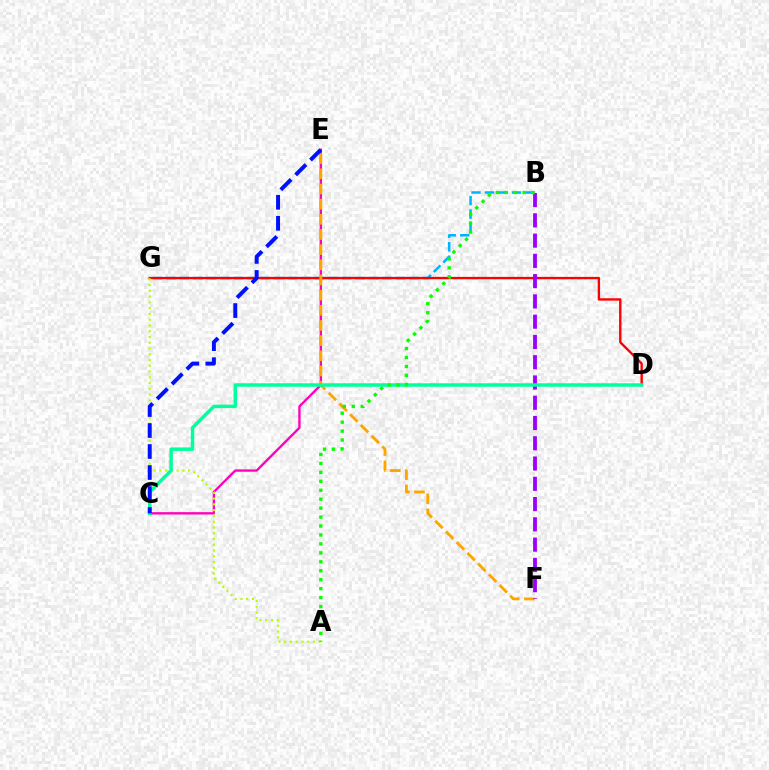{('B', 'G'): [{'color': '#00b5ff', 'line_style': 'dashed', 'thickness': 1.83}], ('C', 'E'): [{'color': '#ff00bd', 'line_style': 'solid', 'thickness': 1.7}, {'color': '#0010ff', 'line_style': 'dashed', 'thickness': 2.85}], ('D', 'G'): [{'color': '#ff0000', 'line_style': 'solid', 'thickness': 1.7}], ('E', 'F'): [{'color': '#ffa500', 'line_style': 'dashed', 'thickness': 2.06}], ('B', 'F'): [{'color': '#9b00ff', 'line_style': 'dashed', 'thickness': 2.75}], ('A', 'G'): [{'color': '#b3ff00', 'line_style': 'dotted', 'thickness': 1.57}], ('C', 'D'): [{'color': '#00ff9d', 'line_style': 'solid', 'thickness': 2.49}], ('A', 'B'): [{'color': '#08ff00', 'line_style': 'dotted', 'thickness': 2.43}]}